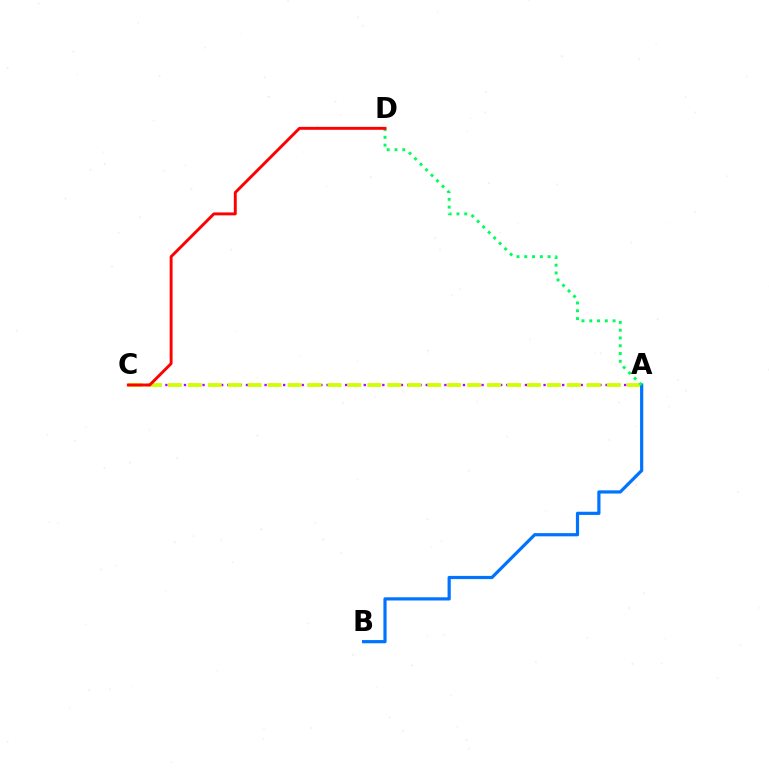{('A', 'C'): [{'color': '#b900ff', 'line_style': 'dotted', 'thickness': 1.68}, {'color': '#d1ff00', 'line_style': 'dashed', 'thickness': 2.71}], ('A', 'B'): [{'color': '#0074ff', 'line_style': 'solid', 'thickness': 2.31}], ('A', 'D'): [{'color': '#00ff5c', 'line_style': 'dotted', 'thickness': 2.11}], ('C', 'D'): [{'color': '#ff0000', 'line_style': 'solid', 'thickness': 2.1}]}